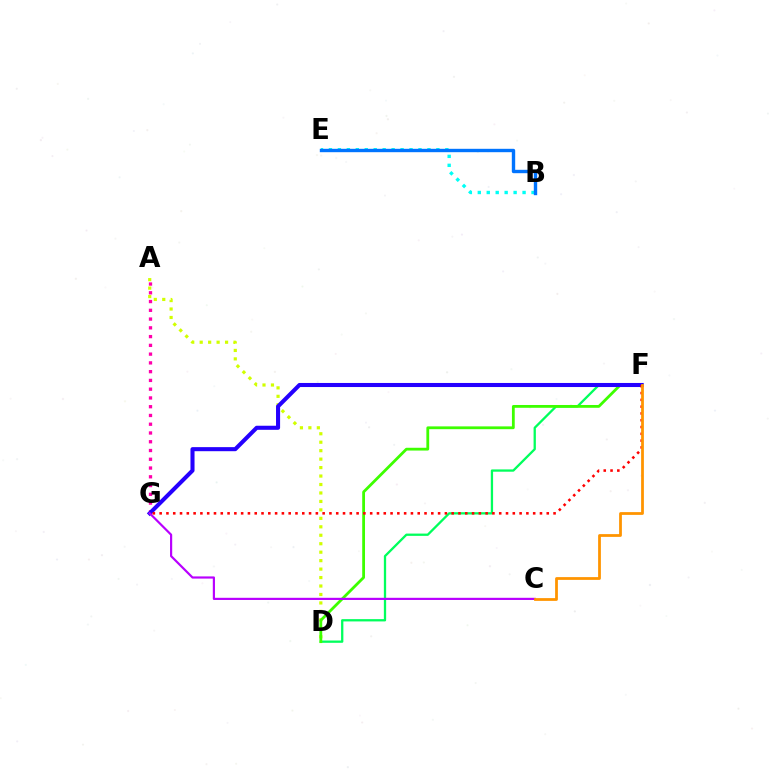{('B', 'E'): [{'color': '#00fff6', 'line_style': 'dotted', 'thickness': 2.43}, {'color': '#0074ff', 'line_style': 'solid', 'thickness': 2.43}], ('D', 'F'): [{'color': '#00ff5c', 'line_style': 'solid', 'thickness': 1.65}, {'color': '#3dff00', 'line_style': 'solid', 'thickness': 2.01}], ('A', 'D'): [{'color': '#d1ff00', 'line_style': 'dotted', 'thickness': 2.3}], ('A', 'G'): [{'color': '#ff00ac', 'line_style': 'dotted', 'thickness': 2.38}], ('F', 'G'): [{'color': '#2500ff', 'line_style': 'solid', 'thickness': 2.93}, {'color': '#ff0000', 'line_style': 'dotted', 'thickness': 1.85}], ('C', 'G'): [{'color': '#b900ff', 'line_style': 'solid', 'thickness': 1.57}], ('C', 'F'): [{'color': '#ff9400', 'line_style': 'solid', 'thickness': 2.0}]}